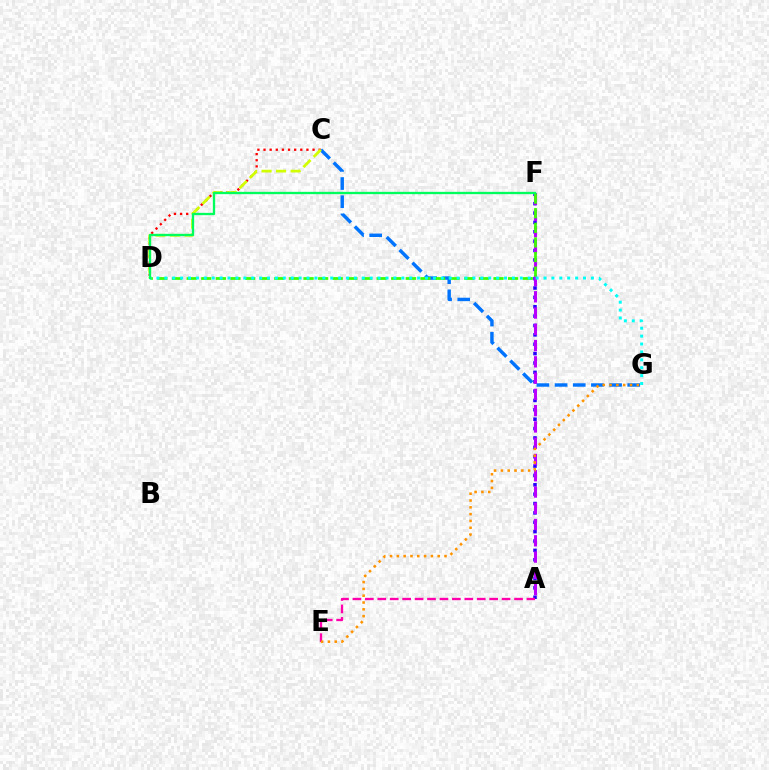{('A', 'F'): [{'color': '#2500ff', 'line_style': 'dotted', 'thickness': 2.55}, {'color': '#b900ff', 'line_style': 'dashed', 'thickness': 2.21}], ('C', 'D'): [{'color': '#ff0000', 'line_style': 'dotted', 'thickness': 1.67}, {'color': '#d1ff00', 'line_style': 'dashed', 'thickness': 1.97}], ('C', 'G'): [{'color': '#0074ff', 'line_style': 'dashed', 'thickness': 2.47}], ('D', 'F'): [{'color': '#3dff00', 'line_style': 'dashed', 'thickness': 1.99}, {'color': '#00ff5c', 'line_style': 'solid', 'thickness': 1.68}], ('A', 'E'): [{'color': '#ff00ac', 'line_style': 'dashed', 'thickness': 1.69}], ('E', 'G'): [{'color': '#ff9400', 'line_style': 'dotted', 'thickness': 1.85}], ('D', 'G'): [{'color': '#00fff6', 'line_style': 'dotted', 'thickness': 2.15}]}